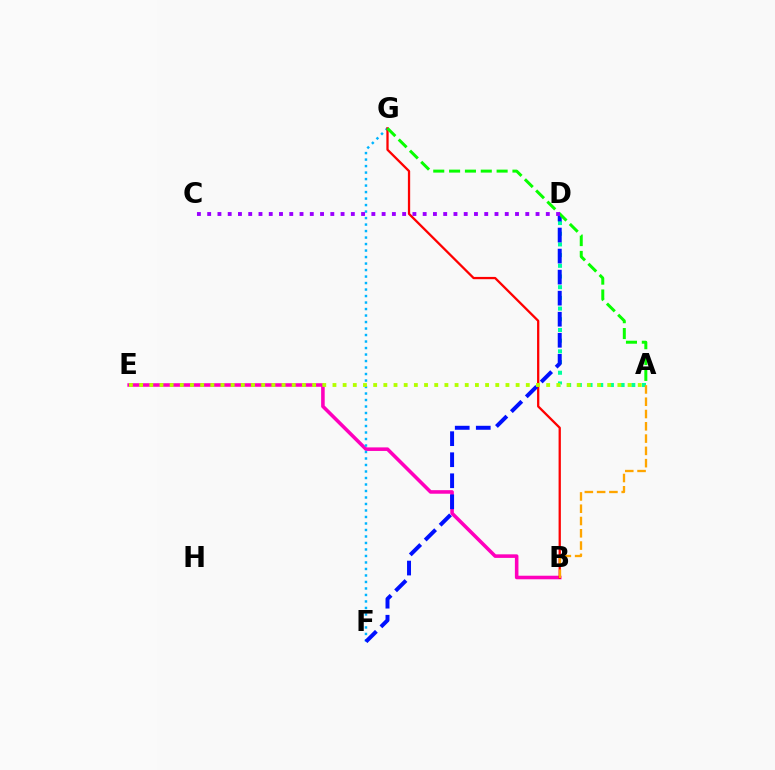{('B', 'E'): [{'color': '#ff00bd', 'line_style': 'solid', 'thickness': 2.57}], ('A', 'D'): [{'color': '#00ff9d', 'line_style': 'dotted', 'thickness': 2.91}], ('F', 'G'): [{'color': '#00b5ff', 'line_style': 'dotted', 'thickness': 1.77}], ('B', 'G'): [{'color': '#ff0000', 'line_style': 'solid', 'thickness': 1.64}], ('D', 'F'): [{'color': '#0010ff', 'line_style': 'dashed', 'thickness': 2.86}], ('A', 'E'): [{'color': '#b3ff00', 'line_style': 'dotted', 'thickness': 2.76}], ('A', 'B'): [{'color': '#ffa500', 'line_style': 'dashed', 'thickness': 1.67}], ('A', 'G'): [{'color': '#08ff00', 'line_style': 'dashed', 'thickness': 2.15}], ('C', 'D'): [{'color': '#9b00ff', 'line_style': 'dotted', 'thickness': 2.79}]}